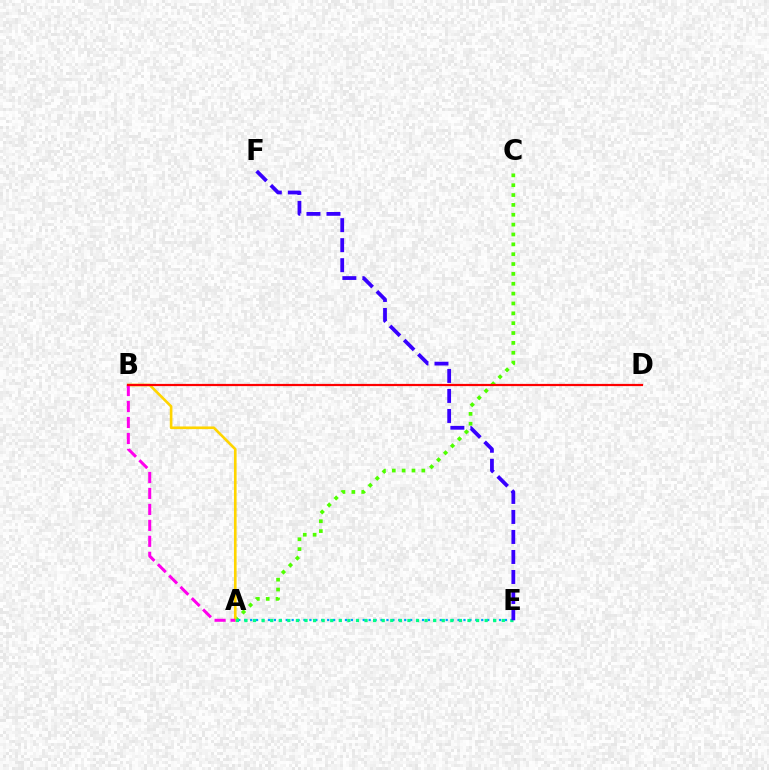{('A', 'C'): [{'color': '#4fff00', 'line_style': 'dotted', 'thickness': 2.68}], ('A', 'B'): [{'color': '#ffd500', 'line_style': 'solid', 'thickness': 1.9}, {'color': '#ff00ed', 'line_style': 'dashed', 'thickness': 2.17}], ('A', 'E'): [{'color': '#009eff', 'line_style': 'dotted', 'thickness': 1.61}, {'color': '#00ff86', 'line_style': 'dotted', 'thickness': 2.33}], ('E', 'F'): [{'color': '#3700ff', 'line_style': 'dashed', 'thickness': 2.72}], ('B', 'D'): [{'color': '#ff0000', 'line_style': 'solid', 'thickness': 1.59}]}